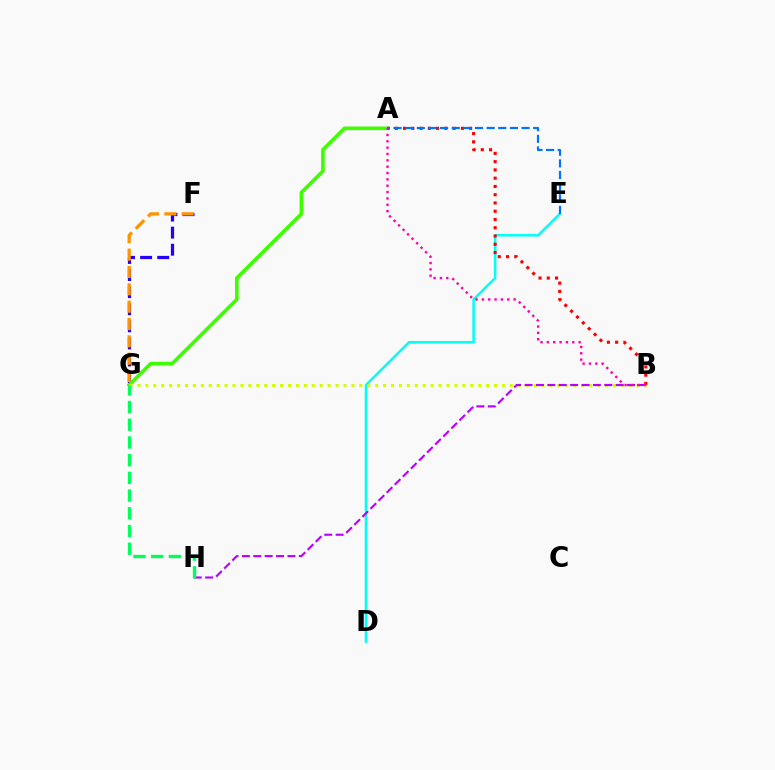{('F', 'G'): [{'color': '#2500ff', 'line_style': 'dashed', 'thickness': 2.32}, {'color': '#ff9400', 'line_style': 'dashed', 'thickness': 2.36}], ('D', 'E'): [{'color': '#00fff6', 'line_style': 'solid', 'thickness': 1.8}], ('A', 'G'): [{'color': '#3dff00', 'line_style': 'solid', 'thickness': 2.61}], ('B', 'G'): [{'color': '#d1ff00', 'line_style': 'dotted', 'thickness': 2.15}], ('B', 'H'): [{'color': '#b900ff', 'line_style': 'dashed', 'thickness': 1.55}], ('A', 'B'): [{'color': '#ff0000', 'line_style': 'dotted', 'thickness': 2.24}, {'color': '#ff00ac', 'line_style': 'dotted', 'thickness': 1.72}], ('A', 'E'): [{'color': '#0074ff', 'line_style': 'dashed', 'thickness': 1.58}], ('G', 'H'): [{'color': '#00ff5c', 'line_style': 'dashed', 'thickness': 2.41}]}